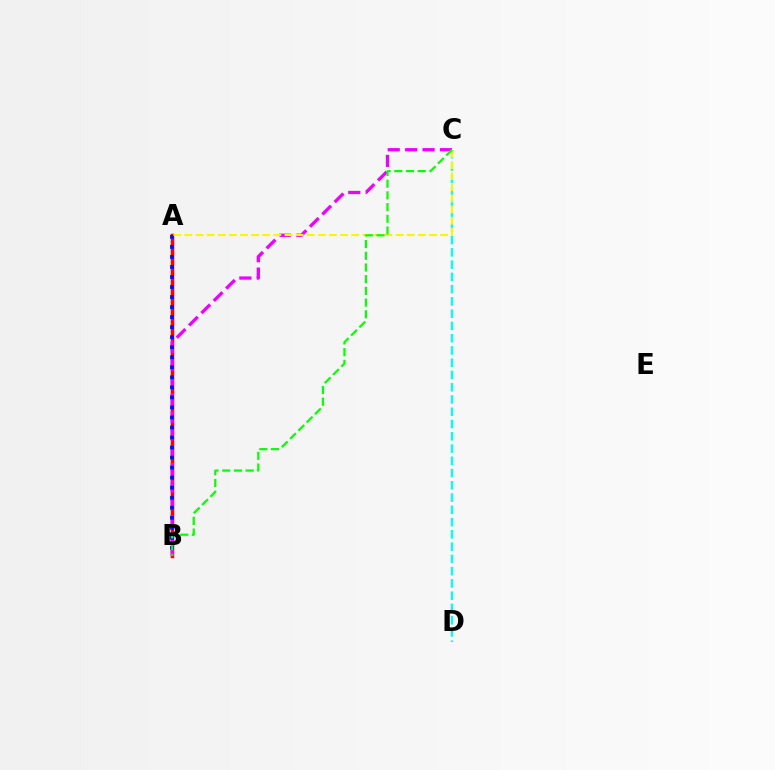{('A', 'B'): [{'color': '#ff0000', 'line_style': 'solid', 'thickness': 2.51}, {'color': '#0010ff', 'line_style': 'dotted', 'thickness': 2.73}], ('B', 'C'): [{'color': '#ee00ff', 'line_style': 'dashed', 'thickness': 2.37}, {'color': '#08ff00', 'line_style': 'dashed', 'thickness': 1.59}], ('C', 'D'): [{'color': '#00fff6', 'line_style': 'dashed', 'thickness': 1.67}], ('A', 'C'): [{'color': '#fcf500', 'line_style': 'dashed', 'thickness': 1.51}]}